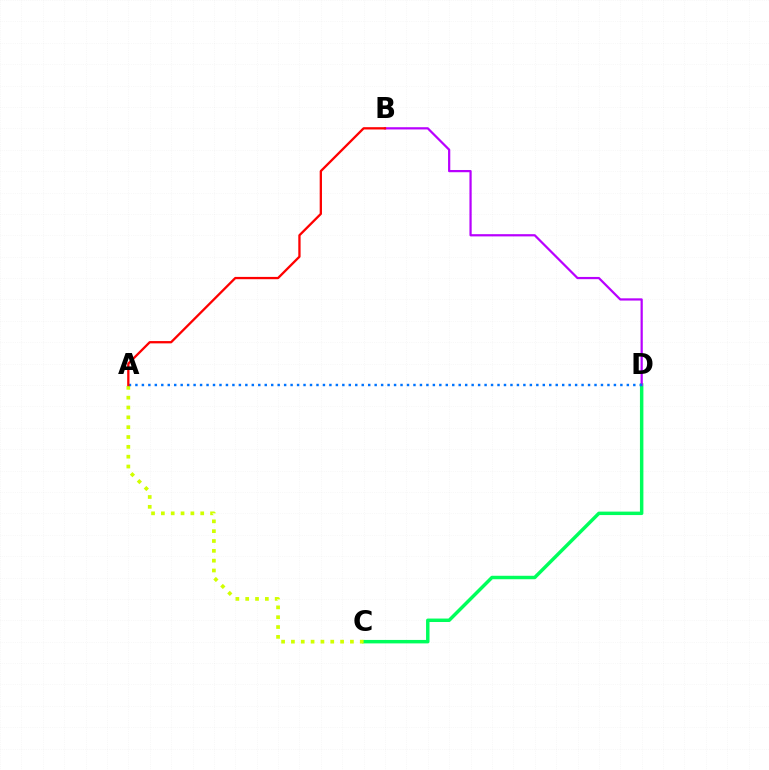{('C', 'D'): [{'color': '#00ff5c', 'line_style': 'solid', 'thickness': 2.49}], ('B', 'D'): [{'color': '#b900ff', 'line_style': 'solid', 'thickness': 1.6}], ('A', 'C'): [{'color': '#d1ff00', 'line_style': 'dotted', 'thickness': 2.67}], ('A', 'D'): [{'color': '#0074ff', 'line_style': 'dotted', 'thickness': 1.76}], ('A', 'B'): [{'color': '#ff0000', 'line_style': 'solid', 'thickness': 1.65}]}